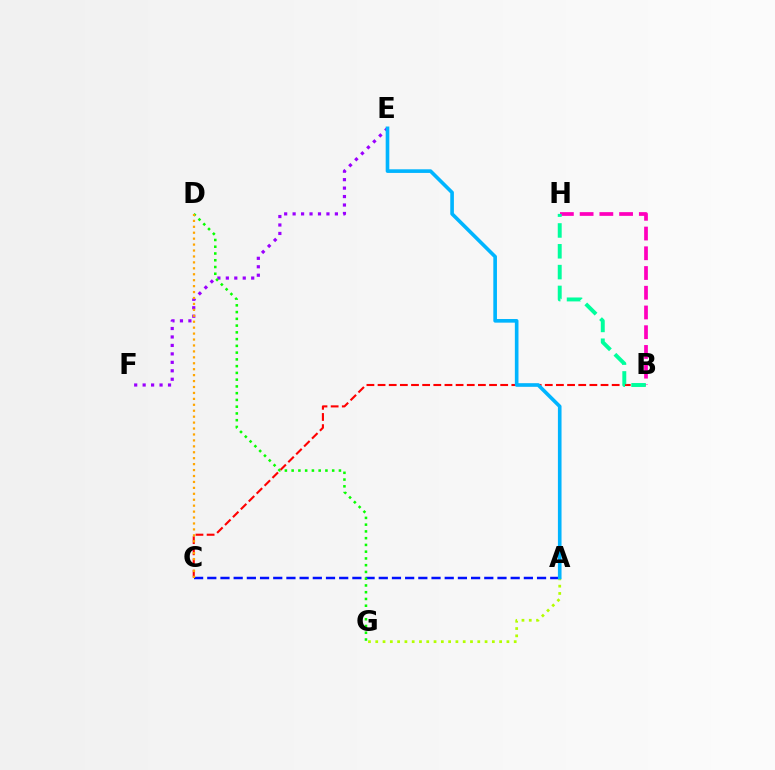{('A', 'C'): [{'color': '#0010ff', 'line_style': 'dashed', 'thickness': 1.79}], ('B', 'C'): [{'color': '#ff0000', 'line_style': 'dashed', 'thickness': 1.51}], ('B', 'H'): [{'color': '#ff00bd', 'line_style': 'dashed', 'thickness': 2.68}, {'color': '#00ff9d', 'line_style': 'dashed', 'thickness': 2.83}], ('E', 'F'): [{'color': '#9b00ff', 'line_style': 'dotted', 'thickness': 2.3}], ('A', 'G'): [{'color': '#b3ff00', 'line_style': 'dotted', 'thickness': 1.98}], ('D', 'G'): [{'color': '#08ff00', 'line_style': 'dotted', 'thickness': 1.84}], ('A', 'E'): [{'color': '#00b5ff', 'line_style': 'solid', 'thickness': 2.61}], ('C', 'D'): [{'color': '#ffa500', 'line_style': 'dotted', 'thickness': 1.61}]}